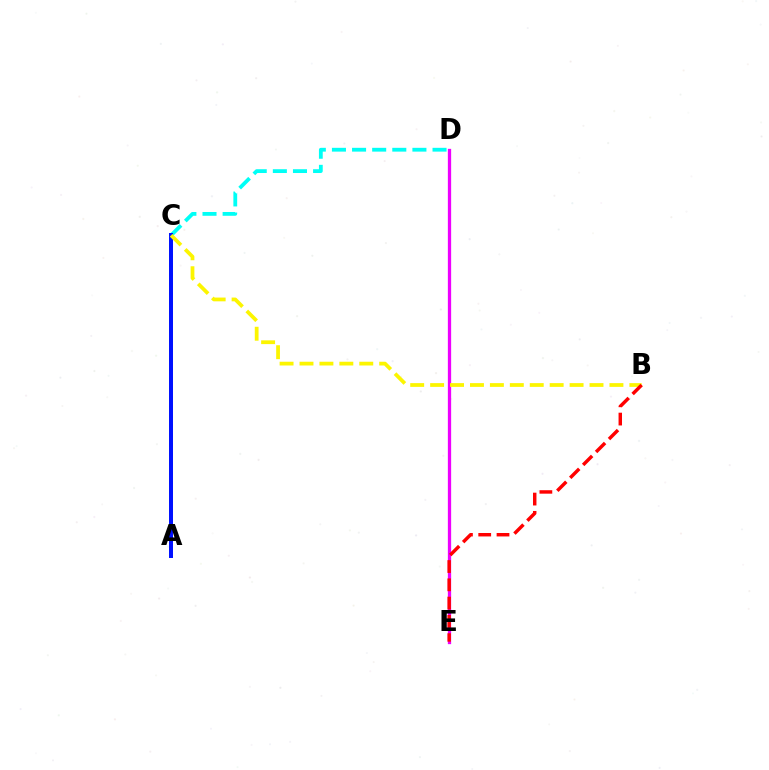{('D', 'E'): [{'color': '#ee00ff', 'line_style': 'solid', 'thickness': 2.36}], ('A', 'C'): [{'color': '#08ff00', 'line_style': 'dotted', 'thickness': 2.57}, {'color': '#0010ff', 'line_style': 'solid', 'thickness': 2.86}], ('C', 'D'): [{'color': '#00fff6', 'line_style': 'dashed', 'thickness': 2.73}], ('B', 'C'): [{'color': '#fcf500', 'line_style': 'dashed', 'thickness': 2.71}], ('B', 'E'): [{'color': '#ff0000', 'line_style': 'dashed', 'thickness': 2.48}]}